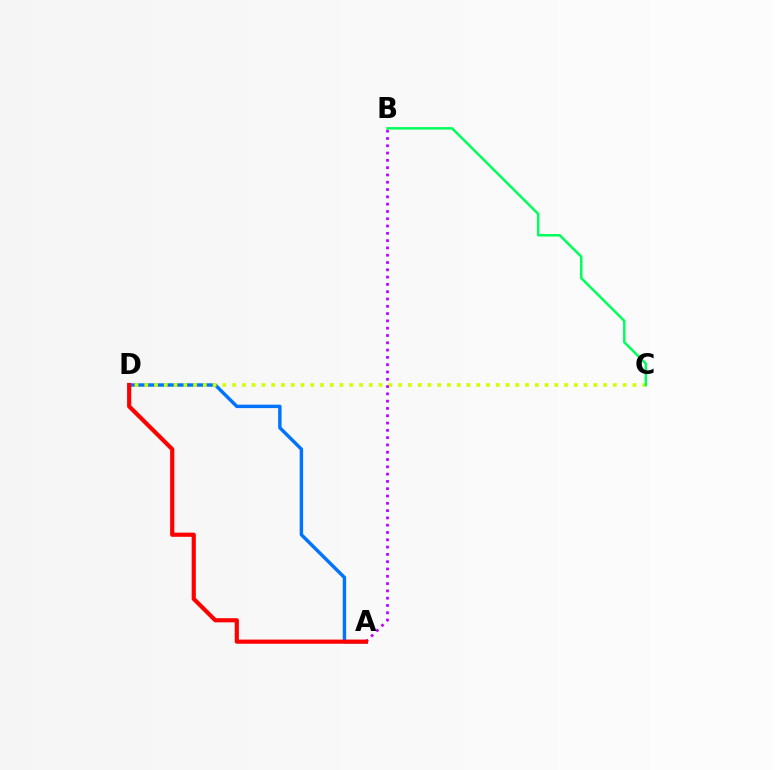{('A', 'D'): [{'color': '#0074ff', 'line_style': 'solid', 'thickness': 2.47}, {'color': '#ff0000', 'line_style': 'solid', 'thickness': 3.0}], ('C', 'D'): [{'color': '#d1ff00', 'line_style': 'dotted', 'thickness': 2.65}], ('A', 'B'): [{'color': '#b900ff', 'line_style': 'dotted', 'thickness': 1.98}], ('B', 'C'): [{'color': '#00ff5c', 'line_style': 'solid', 'thickness': 1.8}]}